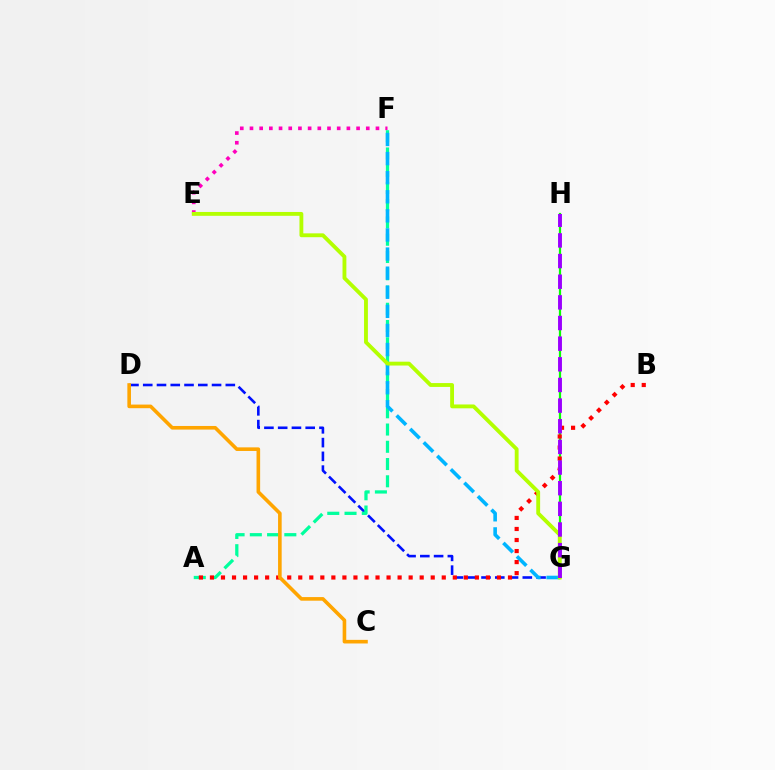{('E', 'F'): [{'color': '#ff00bd', 'line_style': 'dotted', 'thickness': 2.63}], ('G', 'H'): [{'color': '#08ff00', 'line_style': 'solid', 'thickness': 1.6}, {'color': '#9b00ff', 'line_style': 'dashed', 'thickness': 2.81}], ('D', 'G'): [{'color': '#0010ff', 'line_style': 'dashed', 'thickness': 1.87}], ('A', 'F'): [{'color': '#00ff9d', 'line_style': 'dashed', 'thickness': 2.34}], ('F', 'G'): [{'color': '#00b5ff', 'line_style': 'dashed', 'thickness': 2.59}], ('A', 'B'): [{'color': '#ff0000', 'line_style': 'dotted', 'thickness': 3.0}], ('E', 'G'): [{'color': '#b3ff00', 'line_style': 'solid', 'thickness': 2.77}], ('C', 'D'): [{'color': '#ffa500', 'line_style': 'solid', 'thickness': 2.6}]}